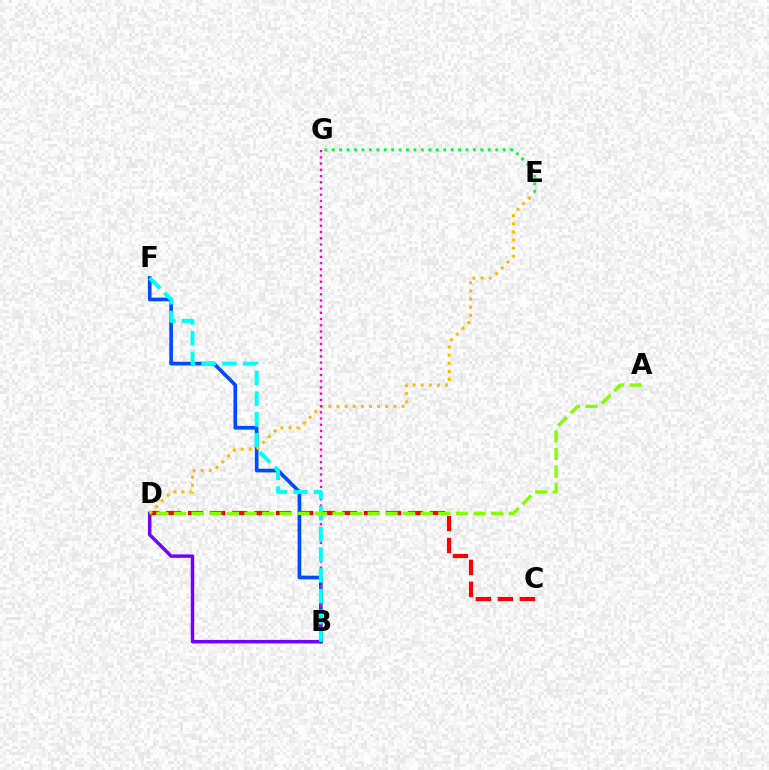{('B', 'D'): [{'color': '#7200ff', 'line_style': 'solid', 'thickness': 2.47}], ('B', 'F'): [{'color': '#004bff', 'line_style': 'solid', 'thickness': 2.64}, {'color': '#00fff6', 'line_style': 'dashed', 'thickness': 2.82}], ('C', 'D'): [{'color': '#ff0000', 'line_style': 'dashed', 'thickness': 2.99}], ('D', 'E'): [{'color': '#ffbd00', 'line_style': 'dotted', 'thickness': 2.21}], ('B', 'G'): [{'color': '#ff00cf', 'line_style': 'dotted', 'thickness': 1.69}], ('E', 'G'): [{'color': '#00ff39', 'line_style': 'dotted', 'thickness': 2.02}], ('A', 'D'): [{'color': '#84ff00', 'line_style': 'dashed', 'thickness': 2.39}]}